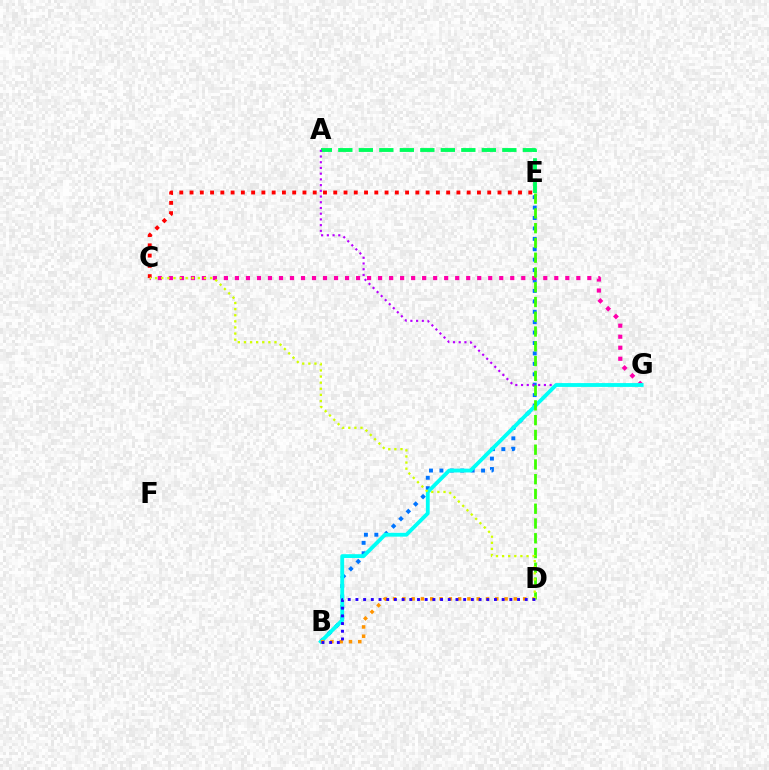{('A', 'E'): [{'color': '#00ff5c', 'line_style': 'dashed', 'thickness': 2.78}], ('B', 'E'): [{'color': '#0074ff', 'line_style': 'dotted', 'thickness': 2.83}], ('C', 'G'): [{'color': '#ff00ac', 'line_style': 'dotted', 'thickness': 2.99}], ('A', 'G'): [{'color': '#b900ff', 'line_style': 'dotted', 'thickness': 1.55}], ('B', 'G'): [{'color': '#00fff6', 'line_style': 'solid', 'thickness': 2.76}], ('D', 'E'): [{'color': '#3dff00', 'line_style': 'dashed', 'thickness': 2.01}], ('C', 'E'): [{'color': '#ff0000', 'line_style': 'dotted', 'thickness': 2.79}], ('B', 'D'): [{'color': '#ff9400', 'line_style': 'dotted', 'thickness': 2.53}, {'color': '#2500ff', 'line_style': 'dotted', 'thickness': 2.09}], ('C', 'D'): [{'color': '#d1ff00', 'line_style': 'dotted', 'thickness': 1.66}]}